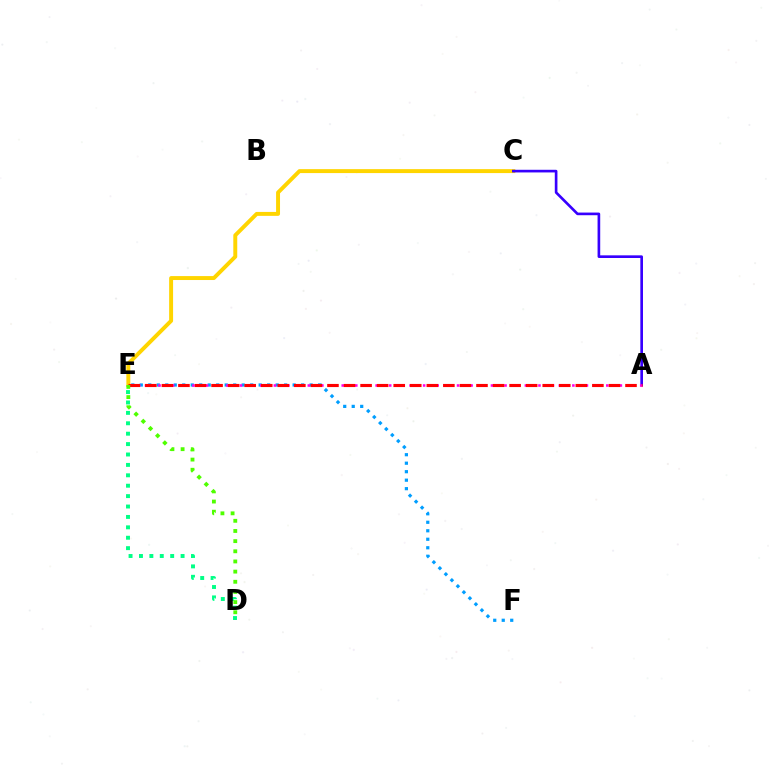{('C', 'E'): [{'color': '#ffd500', 'line_style': 'solid', 'thickness': 2.84}], ('A', 'C'): [{'color': '#3700ff', 'line_style': 'solid', 'thickness': 1.91}], ('D', 'E'): [{'color': '#00ff86', 'line_style': 'dotted', 'thickness': 2.83}, {'color': '#4fff00', 'line_style': 'dotted', 'thickness': 2.76}], ('E', 'F'): [{'color': '#009eff', 'line_style': 'dotted', 'thickness': 2.31}], ('A', 'E'): [{'color': '#ff00ed', 'line_style': 'dotted', 'thickness': 1.84}, {'color': '#ff0000', 'line_style': 'dashed', 'thickness': 2.25}]}